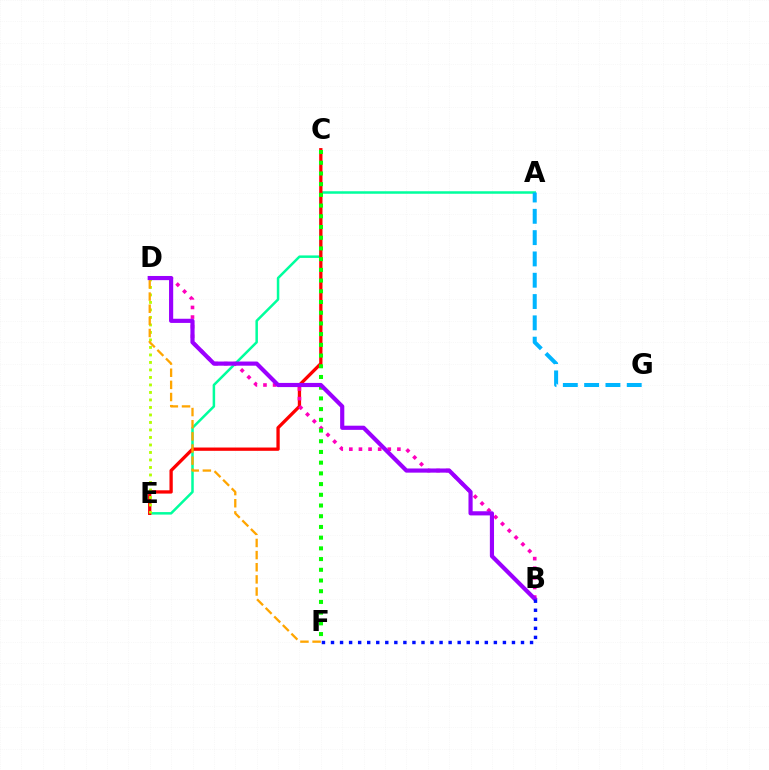{('A', 'E'): [{'color': '#00ff9d', 'line_style': 'solid', 'thickness': 1.8}], ('A', 'G'): [{'color': '#00b5ff', 'line_style': 'dashed', 'thickness': 2.89}], ('C', 'E'): [{'color': '#ff0000', 'line_style': 'solid', 'thickness': 2.37}], ('D', 'E'): [{'color': '#b3ff00', 'line_style': 'dotted', 'thickness': 2.04}], ('B', 'D'): [{'color': '#ff00bd', 'line_style': 'dotted', 'thickness': 2.61}, {'color': '#9b00ff', 'line_style': 'solid', 'thickness': 3.0}], ('D', 'F'): [{'color': '#ffa500', 'line_style': 'dashed', 'thickness': 1.65}], ('C', 'F'): [{'color': '#08ff00', 'line_style': 'dotted', 'thickness': 2.91}], ('B', 'F'): [{'color': '#0010ff', 'line_style': 'dotted', 'thickness': 2.46}]}